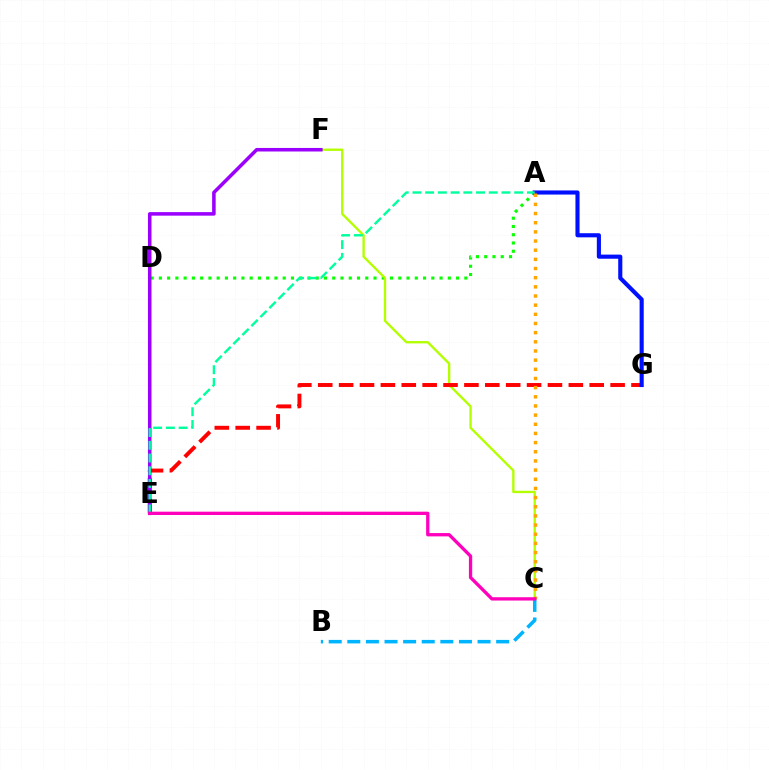{('A', 'D'): [{'color': '#08ff00', 'line_style': 'dotted', 'thickness': 2.24}], ('C', 'F'): [{'color': '#b3ff00', 'line_style': 'solid', 'thickness': 1.7}], ('E', 'G'): [{'color': '#ff0000', 'line_style': 'dashed', 'thickness': 2.84}], ('A', 'G'): [{'color': '#0010ff', 'line_style': 'solid', 'thickness': 2.97}], ('E', 'F'): [{'color': '#9b00ff', 'line_style': 'solid', 'thickness': 2.55}], ('A', 'E'): [{'color': '#00ff9d', 'line_style': 'dashed', 'thickness': 1.73}], ('B', 'C'): [{'color': '#00b5ff', 'line_style': 'dashed', 'thickness': 2.53}], ('A', 'C'): [{'color': '#ffa500', 'line_style': 'dotted', 'thickness': 2.49}], ('C', 'E'): [{'color': '#ff00bd', 'line_style': 'solid', 'thickness': 2.38}]}